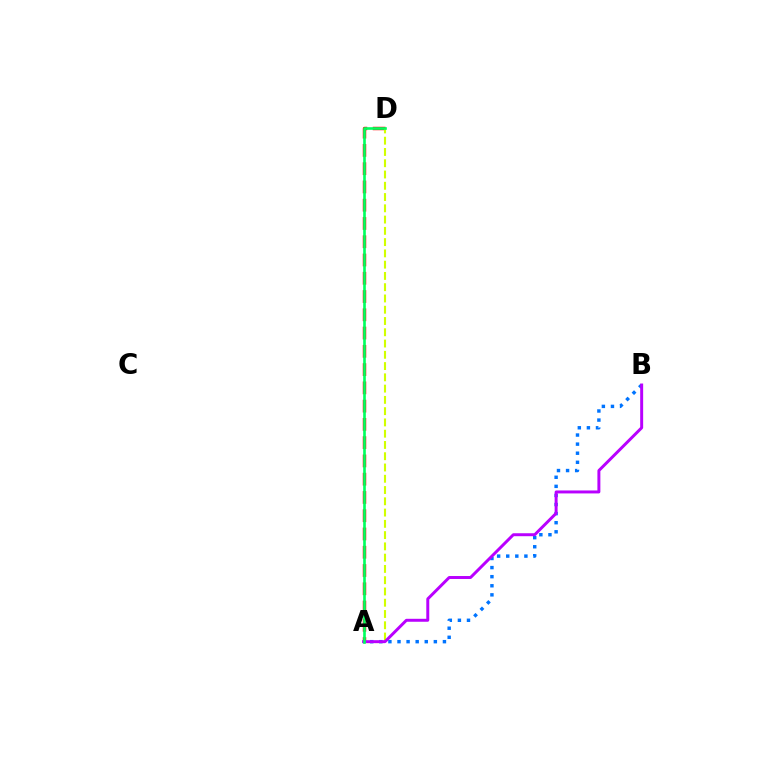{('A', 'D'): [{'color': '#ff0000', 'line_style': 'dashed', 'thickness': 2.48}, {'color': '#d1ff00', 'line_style': 'dashed', 'thickness': 1.53}, {'color': '#00ff5c', 'line_style': 'solid', 'thickness': 1.9}], ('A', 'B'): [{'color': '#0074ff', 'line_style': 'dotted', 'thickness': 2.47}, {'color': '#b900ff', 'line_style': 'solid', 'thickness': 2.13}]}